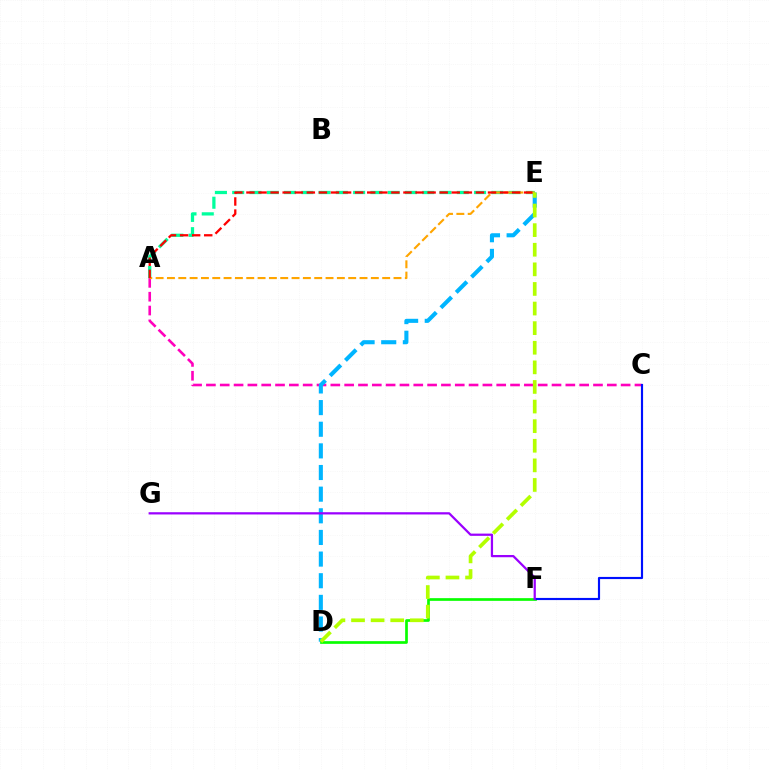{('A', 'C'): [{'color': '#ff00bd', 'line_style': 'dashed', 'thickness': 1.88}], ('A', 'E'): [{'color': '#00ff9d', 'line_style': 'dashed', 'thickness': 2.35}, {'color': '#ffa500', 'line_style': 'dashed', 'thickness': 1.54}, {'color': '#ff0000', 'line_style': 'dashed', 'thickness': 1.64}], ('D', 'E'): [{'color': '#00b5ff', 'line_style': 'dashed', 'thickness': 2.94}, {'color': '#b3ff00', 'line_style': 'dashed', 'thickness': 2.66}], ('D', 'F'): [{'color': '#08ff00', 'line_style': 'solid', 'thickness': 1.93}], ('C', 'F'): [{'color': '#0010ff', 'line_style': 'solid', 'thickness': 1.55}], ('F', 'G'): [{'color': '#9b00ff', 'line_style': 'solid', 'thickness': 1.61}]}